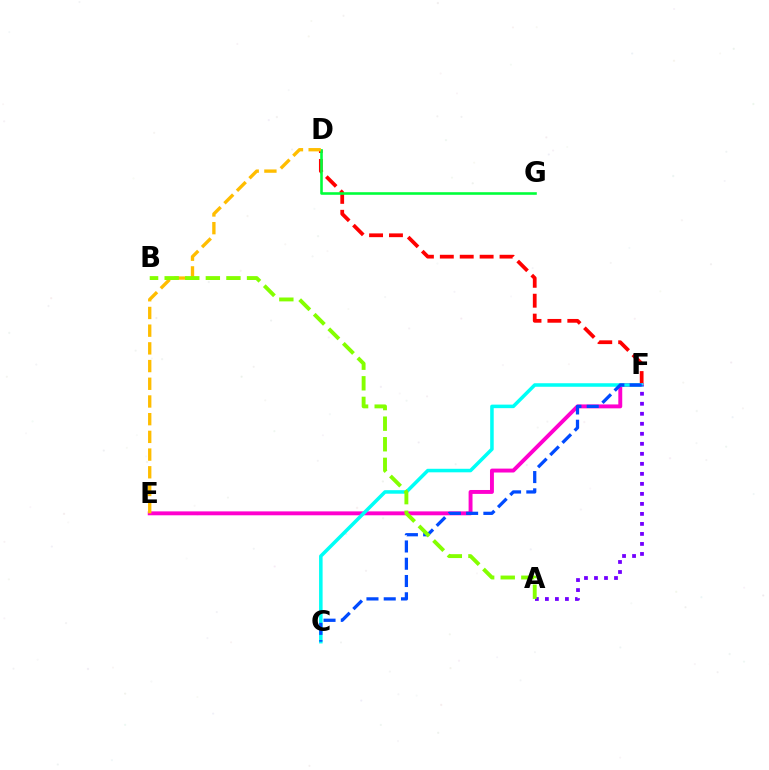{('D', 'F'): [{'color': '#ff0000', 'line_style': 'dashed', 'thickness': 2.7}], ('E', 'F'): [{'color': '#ff00cf', 'line_style': 'solid', 'thickness': 2.82}], ('C', 'F'): [{'color': '#00fff6', 'line_style': 'solid', 'thickness': 2.54}, {'color': '#004bff', 'line_style': 'dashed', 'thickness': 2.35}], ('D', 'G'): [{'color': '#00ff39', 'line_style': 'solid', 'thickness': 1.87}], ('D', 'E'): [{'color': '#ffbd00', 'line_style': 'dashed', 'thickness': 2.4}], ('A', 'F'): [{'color': '#7200ff', 'line_style': 'dotted', 'thickness': 2.72}], ('A', 'B'): [{'color': '#84ff00', 'line_style': 'dashed', 'thickness': 2.8}]}